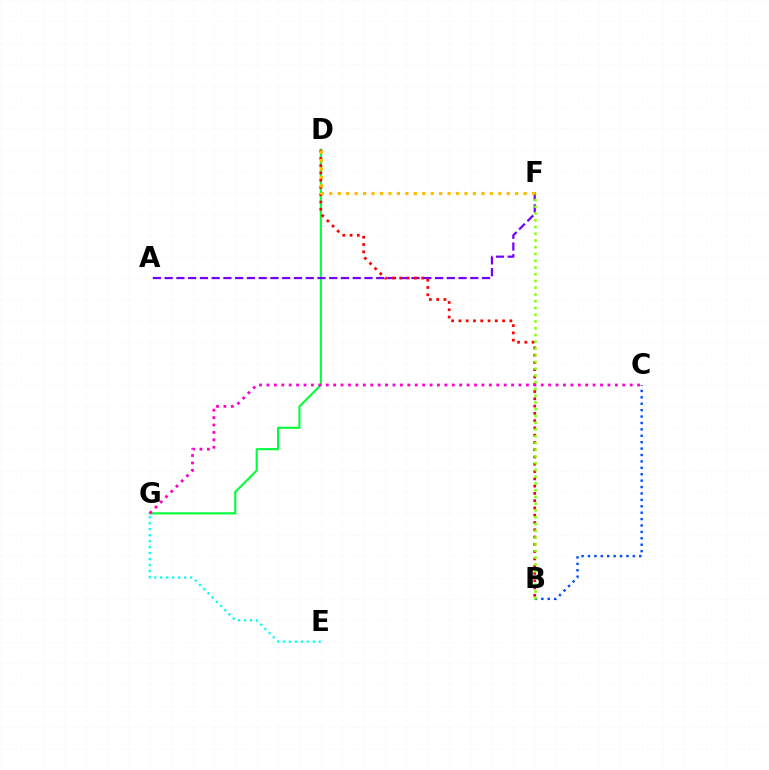{('D', 'G'): [{'color': '#00ff39', 'line_style': 'solid', 'thickness': 1.51}], ('A', 'F'): [{'color': '#7200ff', 'line_style': 'dashed', 'thickness': 1.6}], ('B', 'D'): [{'color': '#ff0000', 'line_style': 'dotted', 'thickness': 1.98}], ('B', 'C'): [{'color': '#004bff', 'line_style': 'dotted', 'thickness': 1.74}], ('C', 'G'): [{'color': '#ff00cf', 'line_style': 'dotted', 'thickness': 2.01}], ('E', 'G'): [{'color': '#00fff6', 'line_style': 'dotted', 'thickness': 1.62}], ('B', 'F'): [{'color': '#84ff00', 'line_style': 'dotted', 'thickness': 1.83}], ('D', 'F'): [{'color': '#ffbd00', 'line_style': 'dotted', 'thickness': 2.3}]}